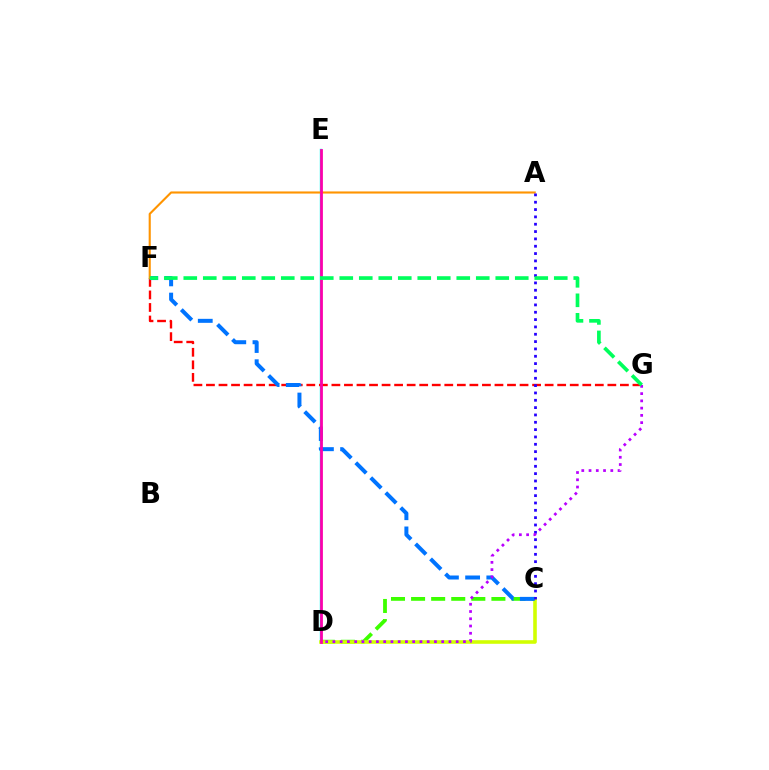{('D', 'E'): [{'color': '#00fff6', 'line_style': 'solid', 'thickness': 1.74}, {'color': '#ff00ac', 'line_style': 'solid', 'thickness': 2.01}], ('C', 'D'): [{'color': '#3dff00', 'line_style': 'dashed', 'thickness': 2.73}, {'color': '#d1ff00', 'line_style': 'solid', 'thickness': 2.58}], ('F', 'G'): [{'color': '#ff0000', 'line_style': 'dashed', 'thickness': 1.7}, {'color': '#00ff5c', 'line_style': 'dashed', 'thickness': 2.65}], ('C', 'F'): [{'color': '#0074ff', 'line_style': 'dashed', 'thickness': 2.88}], ('A', 'F'): [{'color': '#ff9400', 'line_style': 'solid', 'thickness': 1.52}], ('A', 'C'): [{'color': '#2500ff', 'line_style': 'dotted', 'thickness': 1.99}], ('D', 'G'): [{'color': '#b900ff', 'line_style': 'dotted', 'thickness': 1.97}]}